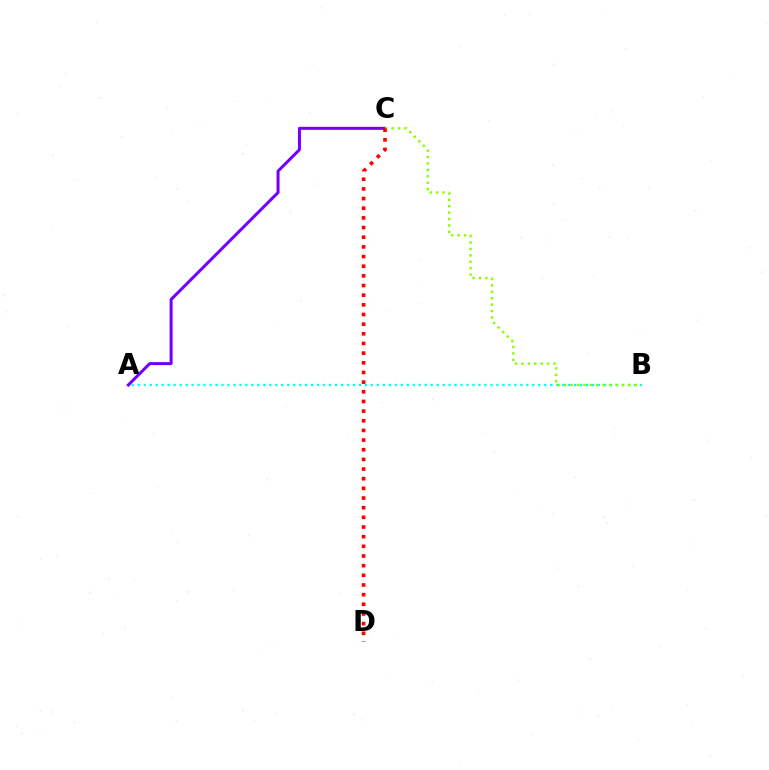{('A', 'C'): [{'color': '#7200ff', 'line_style': 'solid', 'thickness': 2.17}], ('A', 'B'): [{'color': '#00fff6', 'line_style': 'dotted', 'thickness': 1.62}], ('B', 'C'): [{'color': '#84ff00', 'line_style': 'dotted', 'thickness': 1.74}], ('C', 'D'): [{'color': '#ff0000', 'line_style': 'dotted', 'thickness': 2.62}]}